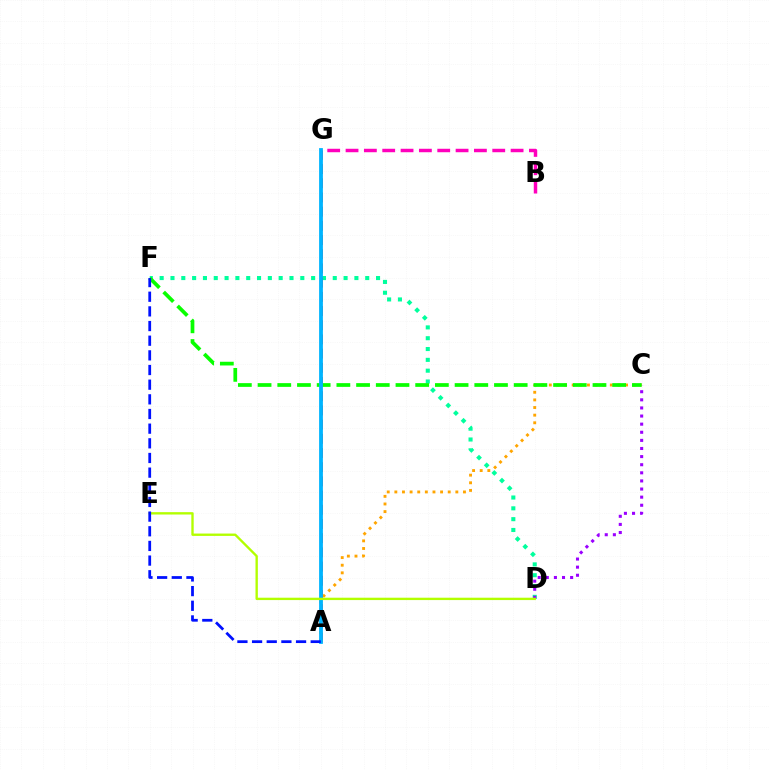{('D', 'F'): [{'color': '#00ff9d', 'line_style': 'dotted', 'thickness': 2.94}], ('A', 'G'): [{'color': '#ff0000', 'line_style': 'dashed', 'thickness': 1.93}, {'color': '#00b5ff', 'line_style': 'solid', 'thickness': 2.73}], ('B', 'G'): [{'color': '#ff00bd', 'line_style': 'dashed', 'thickness': 2.49}], ('C', 'D'): [{'color': '#9b00ff', 'line_style': 'dotted', 'thickness': 2.2}], ('A', 'C'): [{'color': '#ffa500', 'line_style': 'dotted', 'thickness': 2.07}], ('C', 'F'): [{'color': '#08ff00', 'line_style': 'dashed', 'thickness': 2.68}], ('D', 'E'): [{'color': '#b3ff00', 'line_style': 'solid', 'thickness': 1.7}], ('A', 'F'): [{'color': '#0010ff', 'line_style': 'dashed', 'thickness': 1.99}]}